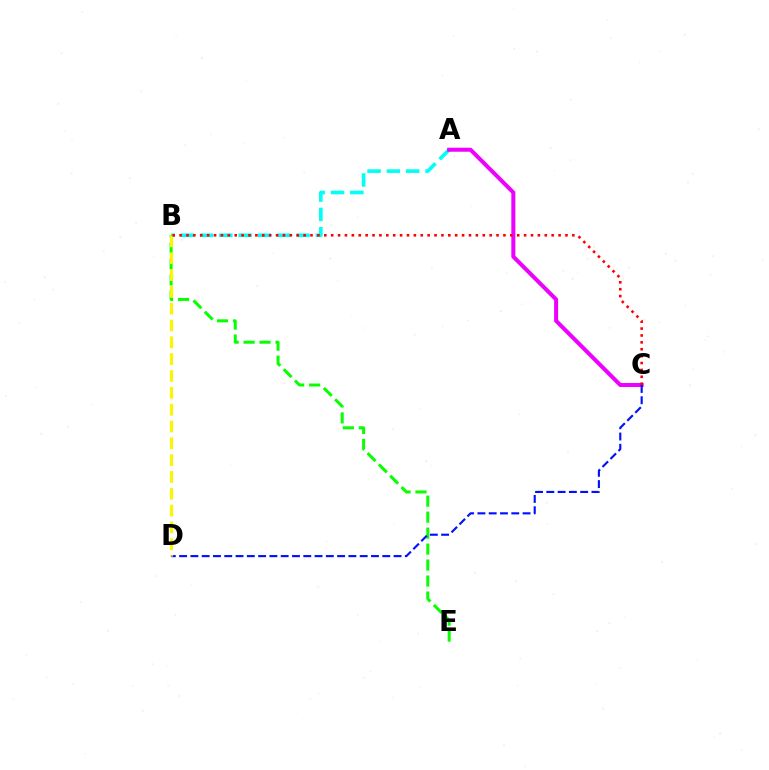{('A', 'B'): [{'color': '#00fff6', 'line_style': 'dashed', 'thickness': 2.62}], ('A', 'C'): [{'color': '#ee00ff', 'line_style': 'solid', 'thickness': 2.89}], ('B', 'E'): [{'color': '#08ff00', 'line_style': 'dashed', 'thickness': 2.17}], ('C', 'D'): [{'color': '#0010ff', 'line_style': 'dashed', 'thickness': 1.53}], ('B', 'D'): [{'color': '#fcf500', 'line_style': 'dashed', 'thickness': 2.29}], ('B', 'C'): [{'color': '#ff0000', 'line_style': 'dotted', 'thickness': 1.87}]}